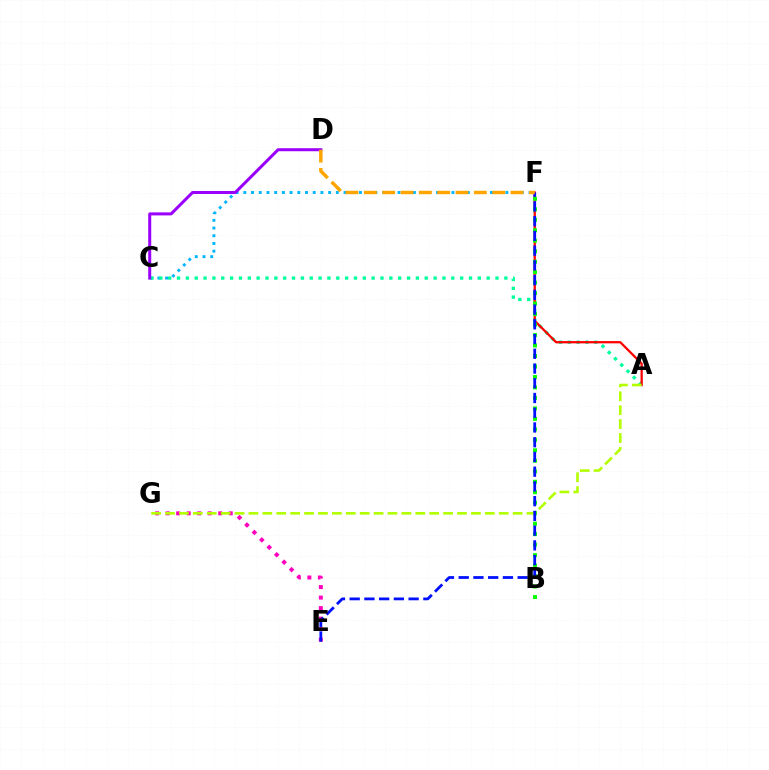{('C', 'F'): [{'color': '#00b5ff', 'line_style': 'dotted', 'thickness': 2.09}], ('E', 'G'): [{'color': '#ff00bd', 'line_style': 'dotted', 'thickness': 2.86}], ('A', 'C'): [{'color': '#00ff9d', 'line_style': 'dotted', 'thickness': 2.4}], ('C', 'D'): [{'color': '#9b00ff', 'line_style': 'solid', 'thickness': 2.18}], ('A', 'F'): [{'color': '#ff0000', 'line_style': 'solid', 'thickness': 1.63}], ('B', 'F'): [{'color': '#08ff00', 'line_style': 'dotted', 'thickness': 2.85}], ('A', 'G'): [{'color': '#b3ff00', 'line_style': 'dashed', 'thickness': 1.89}], ('E', 'F'): [{'color': '#0010ff', 'line_style': 'dashed', 'thickness': 2.0}], ('D', 'F'): [{'color': '#ffa500', 'line_style': 'dashed', 'thickness': 2.49}]}